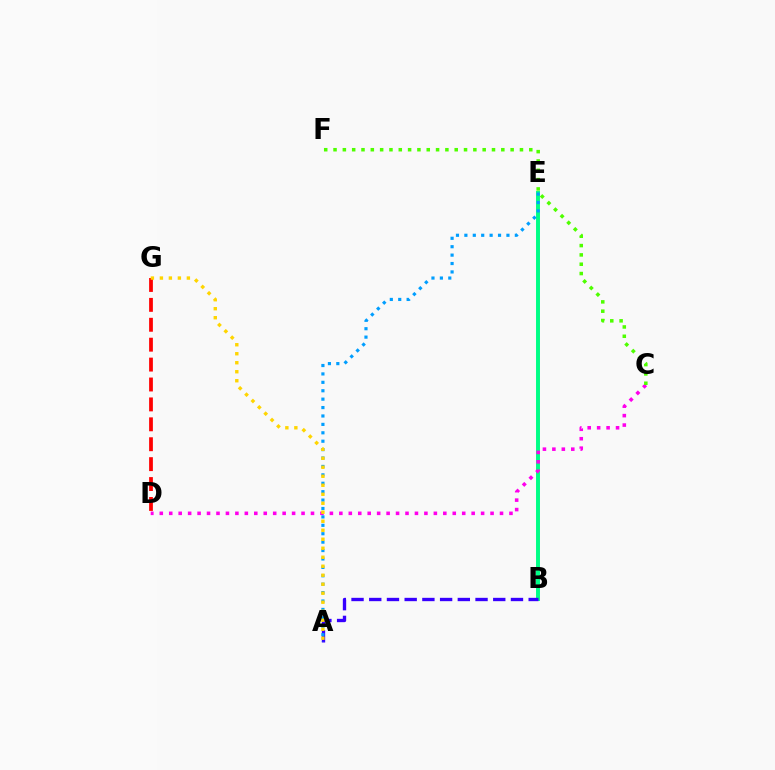{('B', 'E'): [{'color': '#00ff86', 'line_style': 'solid', 'thickness': 2.84}], ('A', 'B'): [{'color': '#3700ff', 'line_style': 'dashed', 'thickness': 2.41}], ('C', 'D'): [{'color': '#ff00ed', 'line_style': 'dotted', 'thickness': 2.57}], ('C', 'F'): [{'color': '#4fff00', 'line_style': 'dotted', 'thickness': 2.53}], ('A', 'E'): [{'color': '#009eff', 'line_style': 'dotted', 'thickness': 2.29}], ('D', 'G'): [{'color': '#ff0000', 'line_style': 'dashed', 'thickness': 2.7}], ('A', 'G'): [{'color': '#ffd500', 'line_style': 'dotted', 'thickness': 2.44}]}